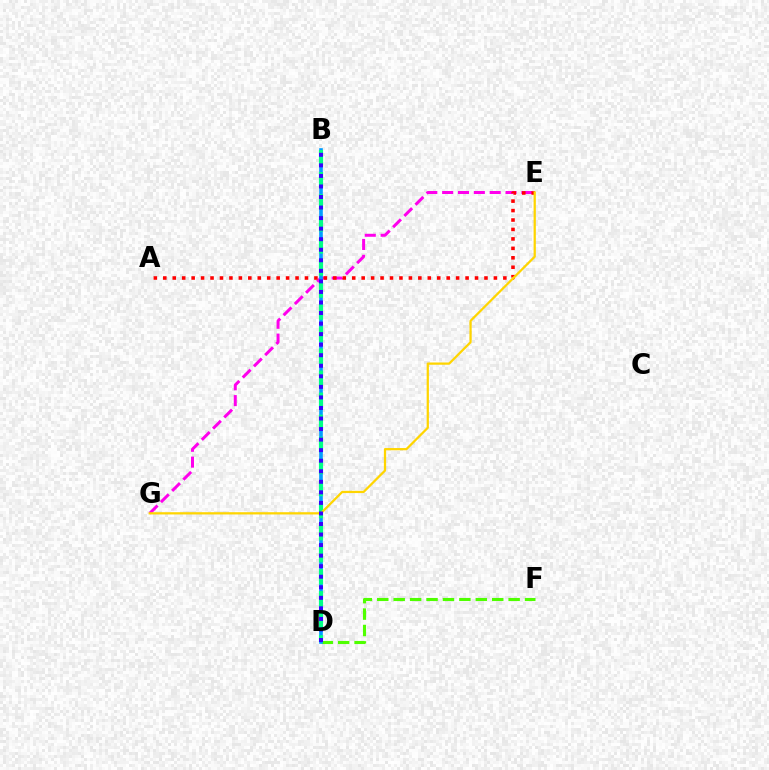{('E', 'G'): [{'color': '#ff00ed', 'line_style': 'dashed', 'thickness': 2.15}, {'color': '#ffd500', 'line_style': 'solid', 'thickness': 1.62}], ('D', 'F'): [{'color': '#4fff00', 'line_style': 'dashed', 'thickness': 2.23}], ('B', 'D'): [{'color': '#009eff', 'line_style': 'solid', 'thickness': 2.62}, {'color': '#00ff86', 'line_style': 'dashed', 'thickness': 3.0}, {'color': '#3700ff', 'line_style': 'dotted', 'thickness': 2.87}], ('A', 'E'): [{'color': '#ff0000', 'line_style': 'dotted', 'thickness': 2.57}]}